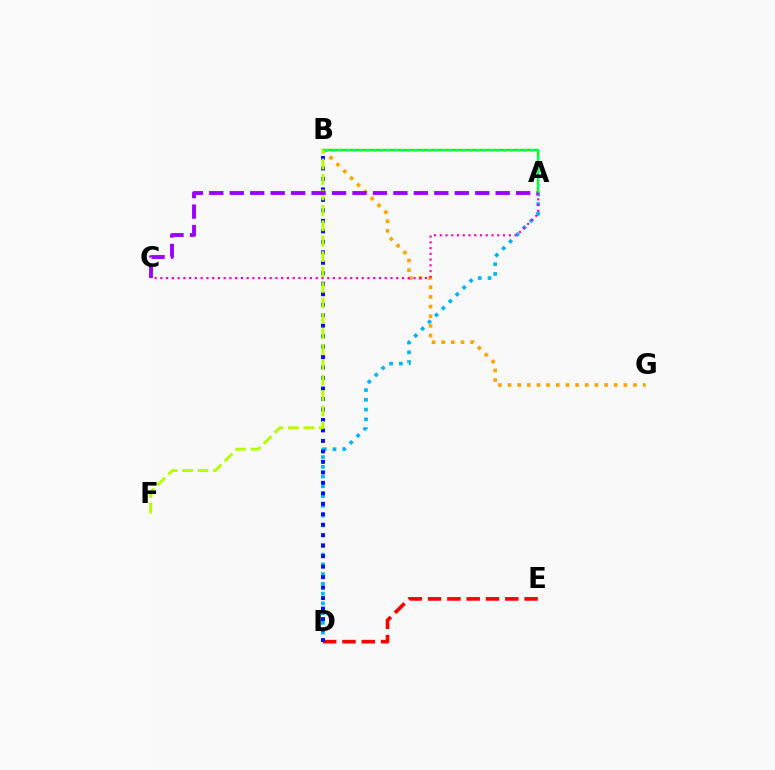{('D', 'E'): [{'color': '#ff0000', 'line_style': 'dashed', 'thickness': 2.62}], ('A', 'D'): [{'color': '#00b5ff', 'line_style': 'dotted', 'thickness': 2.65}], ('B', 'D'): [{'color': '#0010ff', 'line_style': 'dotted', 'thickness': 2.85}], ('B', 'G'): [{'color': '#ffa500', 'line_style': 'dotted', 'thickness': 2.62}], ('A', 'B'): [{'color': '#08ff00', 'line_style': 'solid', 'thickness': 1.71}, {'color': '#00ff9d', 'line_style': 'dotted', 'thickness': 1.86}], ('B', 'F'): [{'color': '#b3ff00', 'line_style': 'dashed', 'thickness': 2.1}], ('A', 'C'): [{'color': '#9b00ff', 'line_style': 'dashed', 'thickness': 2.78}, {'color': '#ff00bd', 'line_style': 'dotted', 'thickness': 1.56}]}